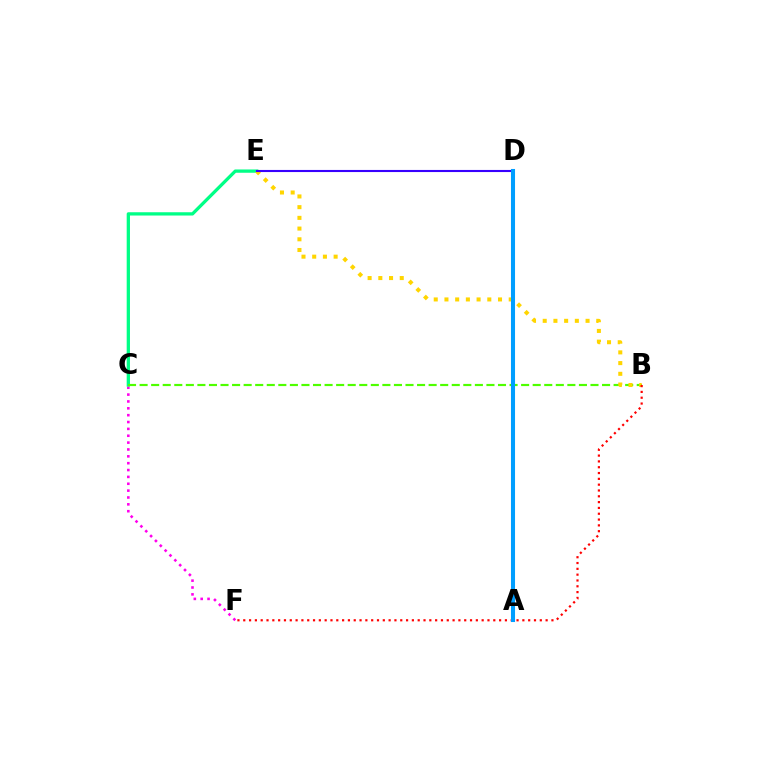{('C', 'F'): [{'color': '#ff00ed', 'line_style': 'dotted', 'thickness': 1.86}], ('C', 'E'): [{'color': '#00ff86', 'line_style': 'solid', 'thickness': 2.36}], ('B', 'C'): [{'color': '#4fff00', 'line_style': 'dashed', 'thickness': 1.57}], ('B', 'E'): [{'color': '#ffd500', 'line_style': 'dotted', 'thickness': 2.91}], ('B', 'F'): [{'color': '#ff0000', 'line_style': 'dotted', 'thickness': 1.58}], ('D', 'E'): [{'color': '#3700ff', 'line_style': 'solid', 'thickness': 1.52}], ('A', 'D'): [{'color': '#009eff', 'line_style': 'solid', 'thickness': 2.92}]}